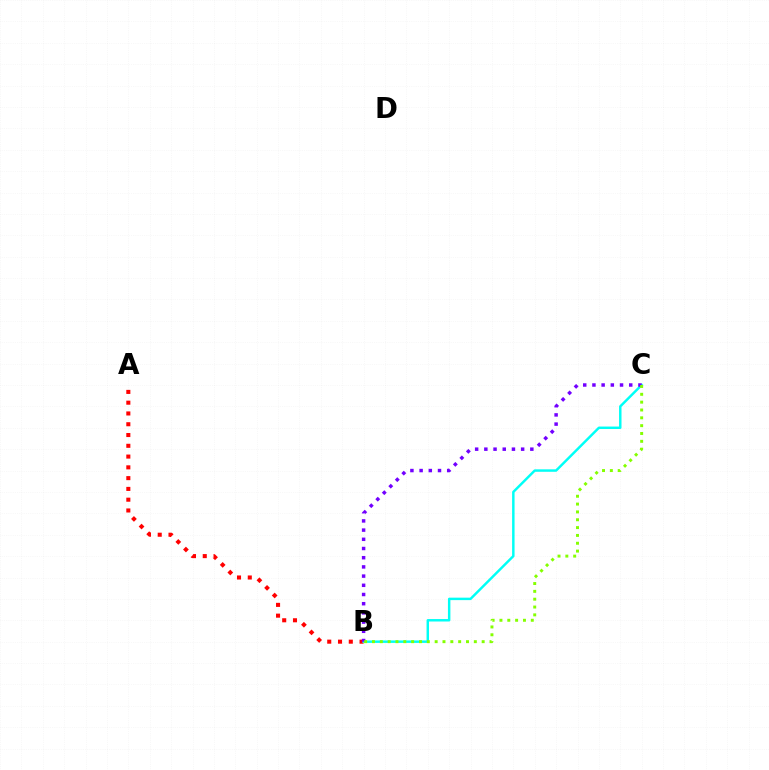{('A', 'B'): [{'color': '#ff0000', 'line_style': 'dotted', 'thickness': 2.93}], ('B', 'C'): [{'color': '#00fff6', 'line_style': 'solid', 'thickness': 1.77}, {'color': '#7200ff', 'line_style': 'dotted', 'thickness': 2.5}, {'color': '#84ff00', 'line_style': 'dotted', 'thickness': 2.13}]}